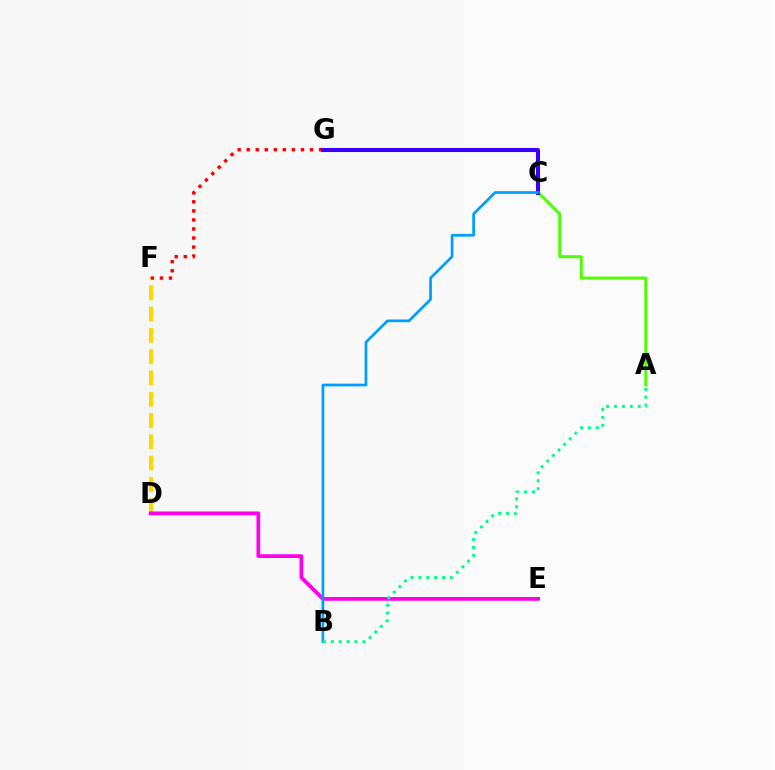{('D', 'F'): [{'color': '#ffd500', 'line_style': 'dashed', 'thickness': 2.89}], ('A', 'C'): [{'color': '#4fff00', 'line_style': 'solid', 'thickness': 2.16}], ('F', 'G'): [{'color': '#ff0000', 'line_style': 'dotted', 'thickness': 2.46}], ('D', 'E'): [{'color': '#ff00ed', 'line_style': 'solid', 'thickness': 2.7}], ('C', 'G'): [{'color': '#3700ff', 'line_style': 'solid', 'thickness': 2.92}], ('B', 'C'): [{'color': '#009eff', 'line_style': 'solid', 'thickness': 1.96}], ('A', 'B'): [{'color': '#00ff86', 'line_style': 'dotted', 'thickness': 2.15}]}